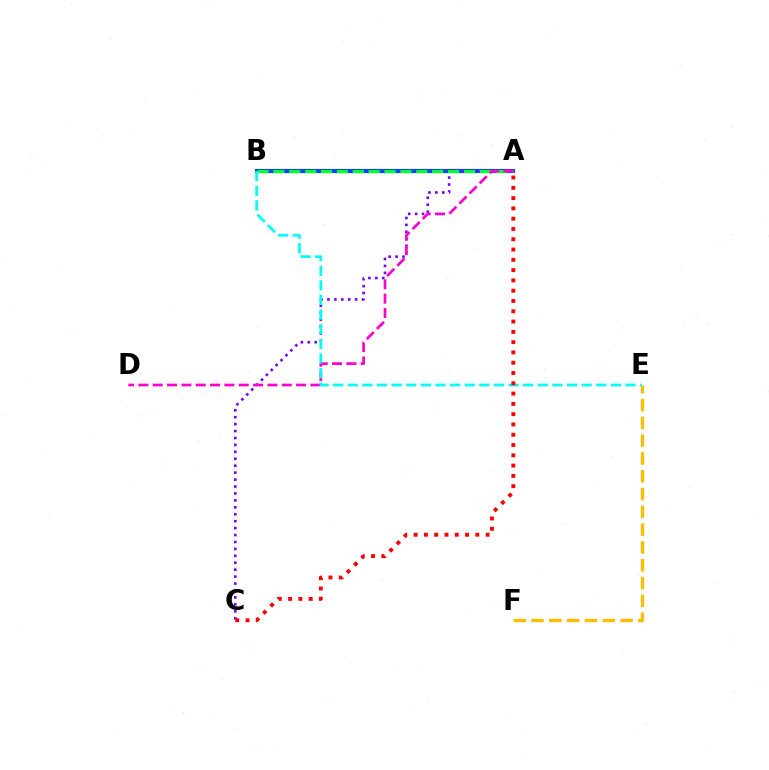{('A', 'B'): [{'color': '#84ff00', 'line_style': 'solid', 'thickness': 2.44}, {'color': '#004bff', 'line_style': 'solid', 'thickness': 2.97}, {'color': '#00ff39', 'line_style': 'dashed', 'thickness': 2.16}], ('A', 'C'): [{'color': '#7200ff', 'line_style': 'dotted', 'thickness': 1.88}, {'color': '#ff0000', 'line_style': 'dotted', 'thickness': 2.8}], ('A', 'D'): [{'color': '#ff00cf', 'line_style': 'dashed', 'thickness': 1.95}], ('E', 'F'): [{'color': '#ffbd00', 'line_style': 'dashed', 'thickness': 2.42}], ('B', 'E'): [{'color': '#00fff6', 'line_style': 'dashed', 'thickness': 1.99}]}